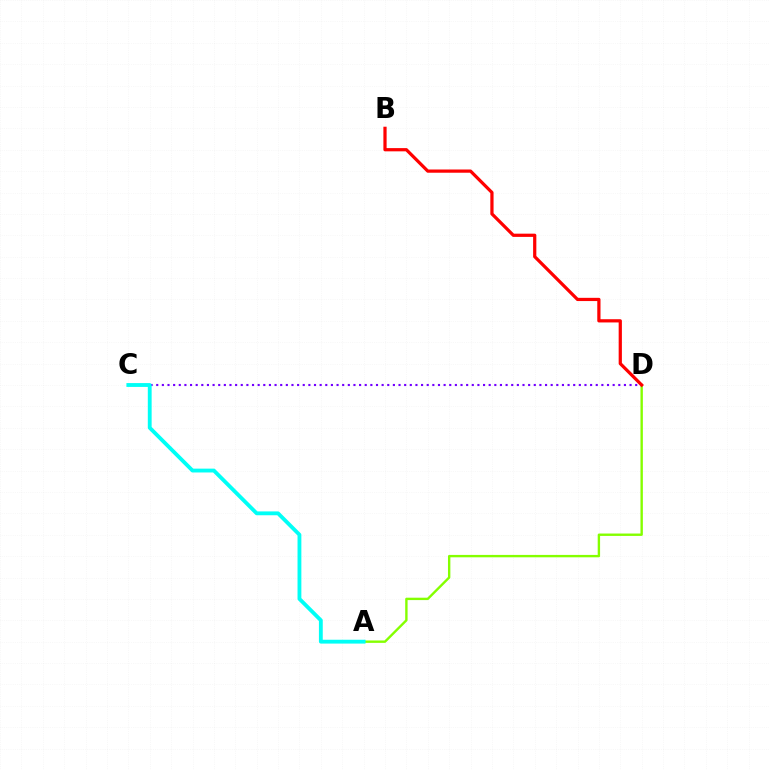{('A', 'D'): [{'color': '#84ff00', 'line_style': 'solid', 'thickness': 1.72}], ('C', 'D'): [{'color': '#7200ff', 'line_style': 'dotted', 'thickness': 1.53}], ('A', 'C'): [{'color': '#00fff6', 'line_style': 'solid', 'thickness': 2.76}], ('B', 'D'): [{'color': '#ff0000', 'line_style': 'solid', 'thickness': 2.32}]}